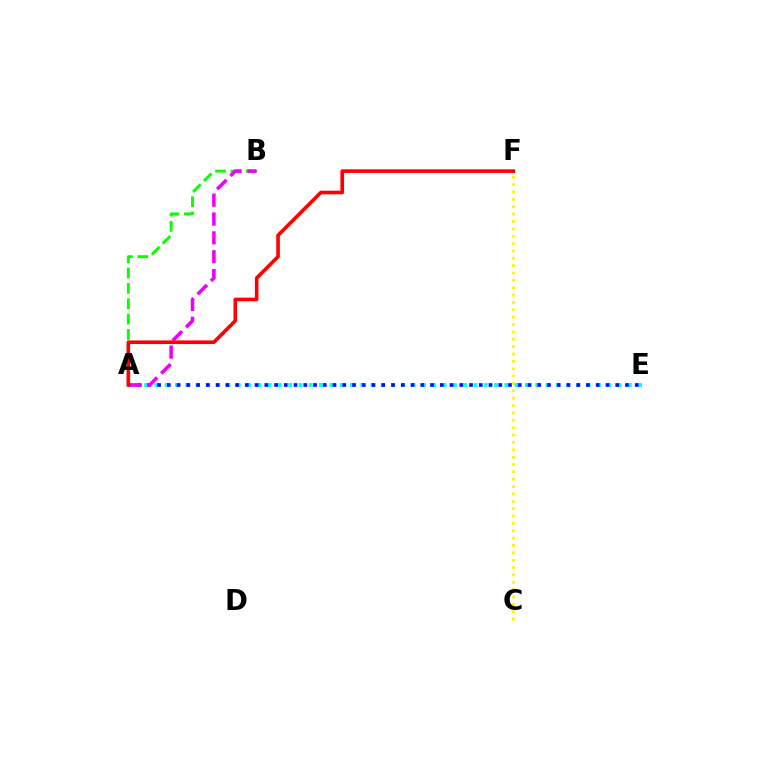{('C', 'F'): [{'color': '#fcf500', 'line_style': 'dotted', 'thickness': 2.0}], ('A', 'B'): [{'color': '#08ff00', 'line_style': 'dashed', 'thickness': 2.09}, {'color': '#ee00ff', 'line_style': 'dashed', 'thickness': 2.56}], ('A', 'E'): [{'color': '#00fff6', 'line_style': 'dotted', 'thickness': 2.8}, {'color': '#0010ff', 'line_style': 'dotted', 'thickness': 2.65}], ('A', 'F'): [{'color': '#ff0000', 'line_style': 'solid', 'thickness': 2.6}]}